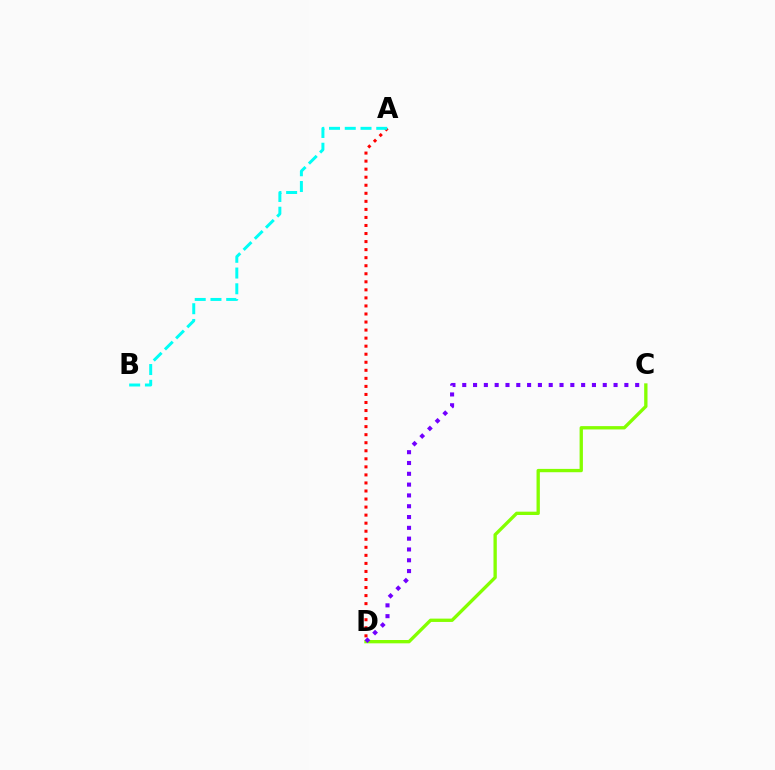{('C', 'D'): [{'color': '#84ff00', 'line_style': 'solid', 'thickness': 2.39}, {'color': '#7200ff', 'line_style': 'dotted', 'thickness': 2.94}], ('A', 'D'): [{'color': '#ff0000', 'line_style': 'dotted', 'thickness': 2.19}], ('A', 'B'): [{'color': '#00fff6', 'line_style': 'dashed', 'thickness': 2.14}]}